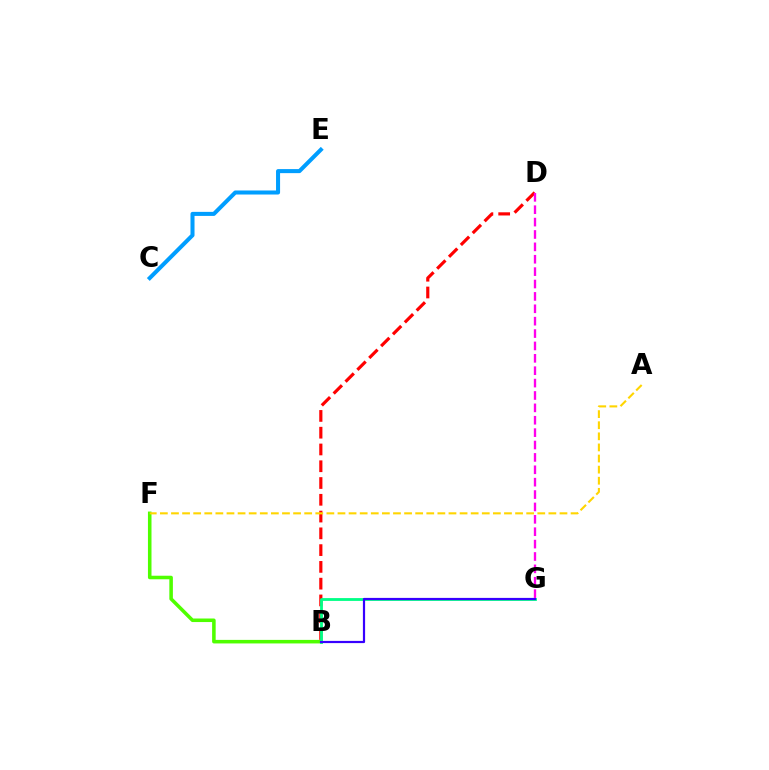{('B', 'F'): [{'color': '#4fff00', 'line_style': 'solid', 'thickness': 2.56}], ('B', 'D'): [{'color': '#ff0000', 'line_style': 'dashed', 'thickness': 2.28}], ('B', 'G'): [{'color': '#00ff86', 'line_style': 'solid', 'thickness': 2.03}, {'color': '#3700ff', 'line_style': 'solid', 'thickness': 1.58}], ('A', 'F'): [{'color': '#ffd500', 'line_style': 'dashed', 'thickness': 1.51}], ('D', 'G'): [{'color': '#ff00ed', 'line_style': 'dashed', 'thickness': 1.68}], ('C', 'E'): [{'color': '#009eff', 'line_style': 'solid', 'thickness': 2.91}]}